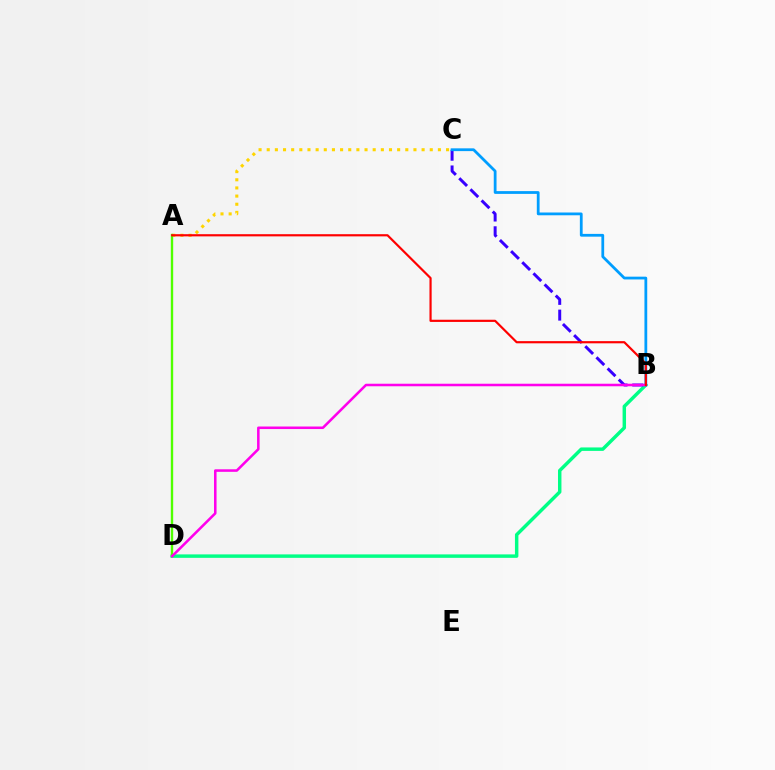{('B', 'D'): [{'color': '#00ff86', 'line_style': 'solid', 'thickness': 2.48}, {'color': '#ff00ed', 'line_style': 'solid', 'thickness': 1.83}], ('B', 'C'): [{'color': '#3700ff', 'line_style': 'dashed', 'thickness': 2.14}, {'color': '#009eff', 'line_style': 'solid', 'thickness': 2.0}], ('A', 'C'): [{'color': '#ffd500', 'line_style': 'dotted', 'thickness': 2.21}], ('A', 'D'): [{'color': '#4fff00', 'line_style': 'solid', 'thickness': 1.71}], ('A', 'B'): [{'color': '#ff0000', 'line_style': 'solid', 'thickness': 1.57}]}